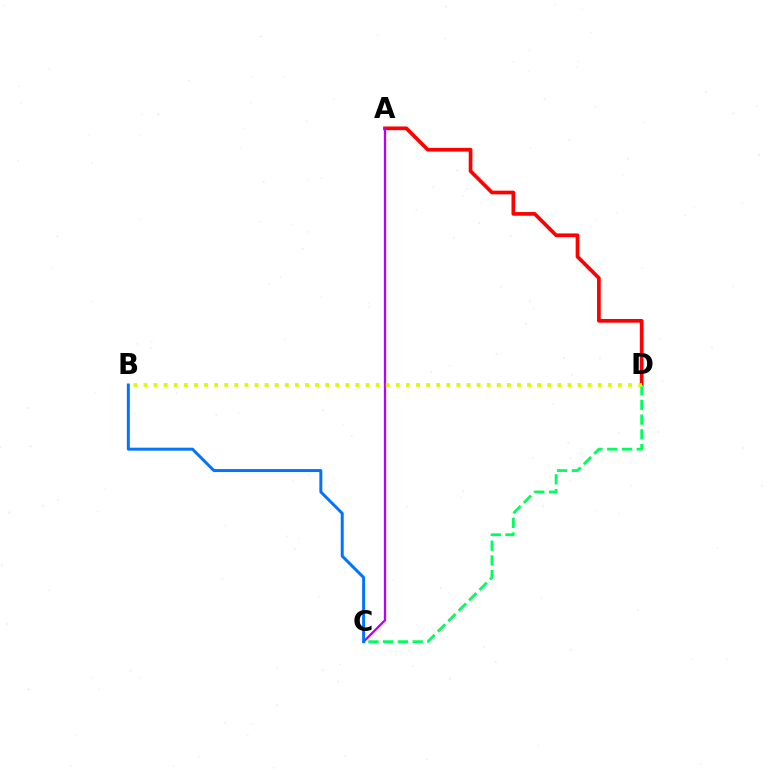{('A', 'D'): [{'color': '#ff0000', 'line_style': 'solid', 'thickness': 2.67}], ('A', 'C'): [{'color': '#b900ff', 'line_style': 'solid', 'thickness': 1.65}], ('C', 'D'): [{'color': '#00ff5c', 'line_style': 'dashed', 'thickness': 2.0}], ('B', 'C'): [{'color': '#0074ff', 'line_style': 'solid', 'thickness': 2.13}], ('B', 'D'): [{'color': '#d1ff00', 'line_style': 'dotted', 'thickness': 2.74}]}